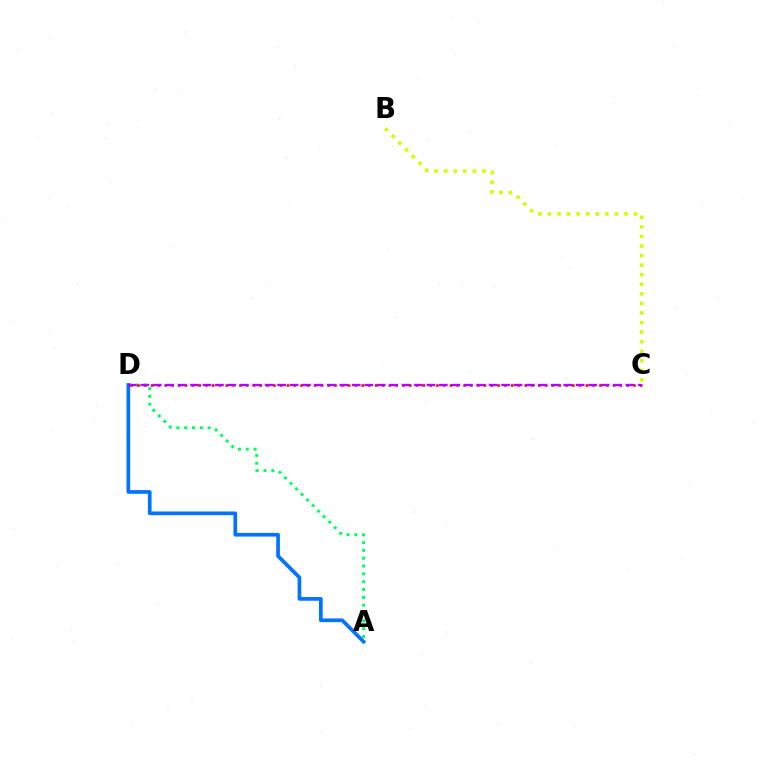{('A', 'D'): [{'color': '#00ff5c', 'line_style': 'dotted', 'thickness': 2.13}, {'color': '#0074ff', 'line_style': 'solid', 'thickness': 2.66}], ('C', 'D'): [{'color': '#ff0000', 'line_style': 'dotted', 'thickness': 1.85}, {'color': '#b900ff', 'line_style': 'dashed', 'thickness': 1.69}], ('B', 'C'): [{'color': '#d1ff00', 'line_style': 'dotted', 'thickness': 2.6}]}